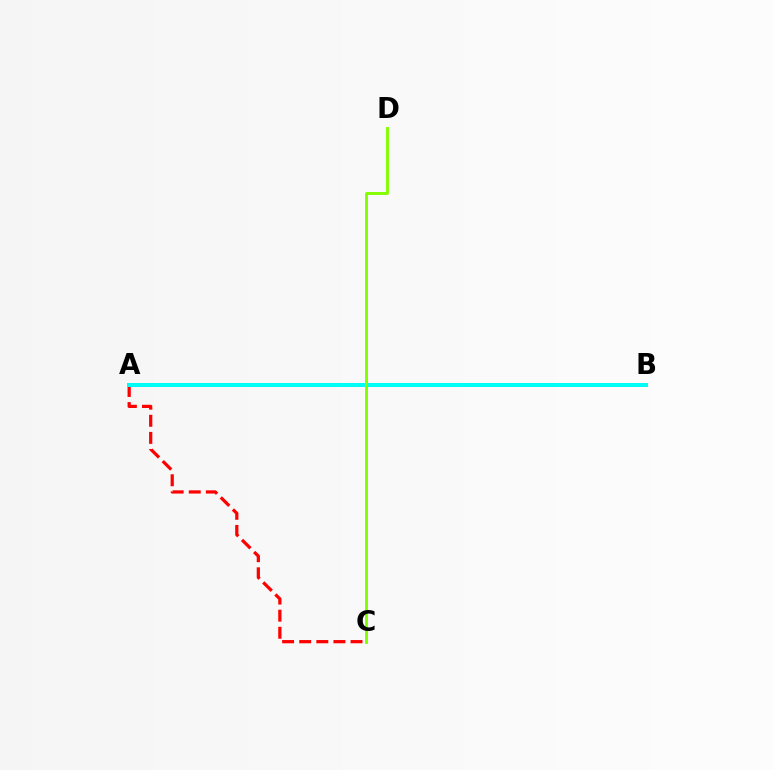{('A', 'C'): [{'color': '#ff0000', 'line_style': 'dashed', 'thickness': 2.32}], ('A', 'B'): [{'color': '#7200ff', 'line_style': 'solid', 'thickness': 2.8}, {'color': '#00fff6', 'line_style': 'solid', 'thickness': 2.85}], ('C', 'D'): [{'color': '#84ff00', 'line_style': 'solid', 'thickness': 2.09}]}